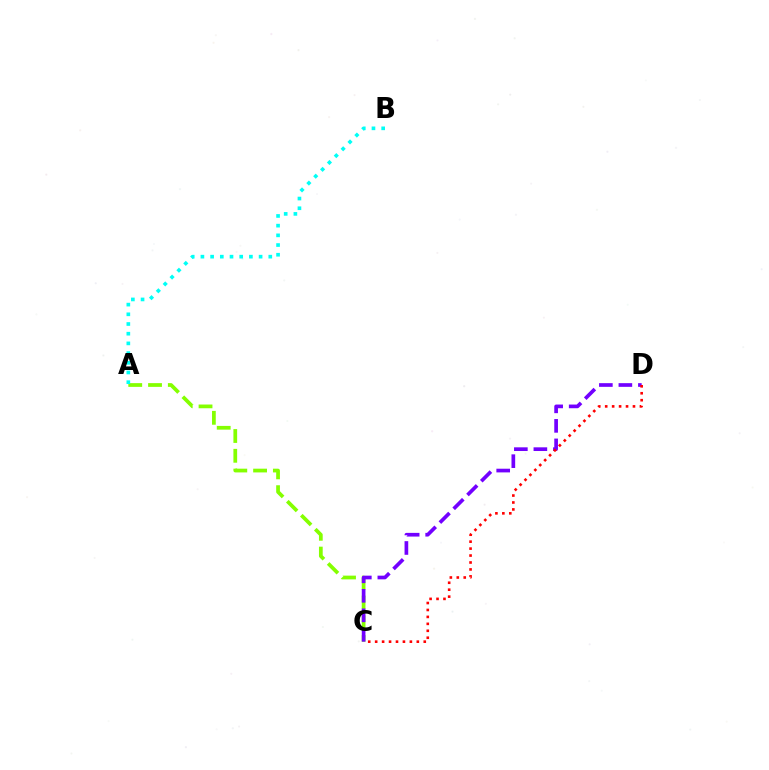{('A', 'C'): [{'color': '#84ff00', 'line_style': 'dashed', 'thickness': 2.69}], ('A', 'B'): [{'color': '#00fff6', 'line_style': 'dotted', 'thickness': 2.63}], ('C', 'D'): [{'color': '#7200ff', 'line_style': 'dashed', 'thickness': 2.65}, {'color': '#ff0000', 'line_style': 'dotted', 'thickness': 1.89}]}